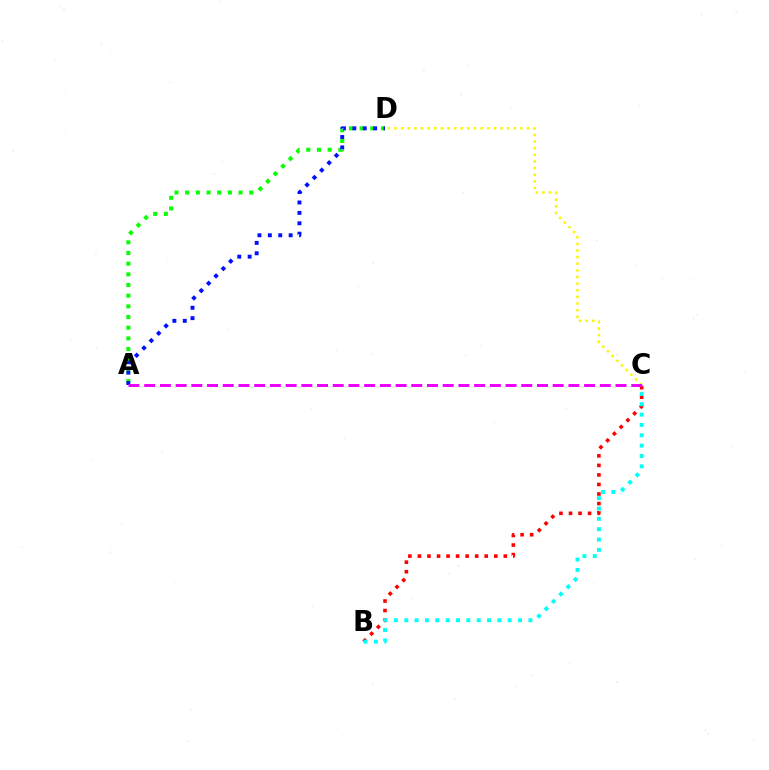{('A', 'D'): [{'color': '#08ff00', 'line_style': 'dotted', 'thickness': 2.9}, {'color': '#0010ff', 'line_style': 'dotted', 'thickness': 2.83}], ('B', 'C'): [{'color': '#ff0000', 'line_style': 'dotted', 'thickness': 2.59}, {'color': '#00fff6', 'line_style': 'dotted', 'thickness': 2.81}], ('C', 'D'): [{'color': '#fcf500', 'line_style': 'dotted', 'thickness': 1.8}], ('A', 'C'): [{'color': '#ee00ff', 'line_style': 'dashed', 'thickness': 2.13}]}